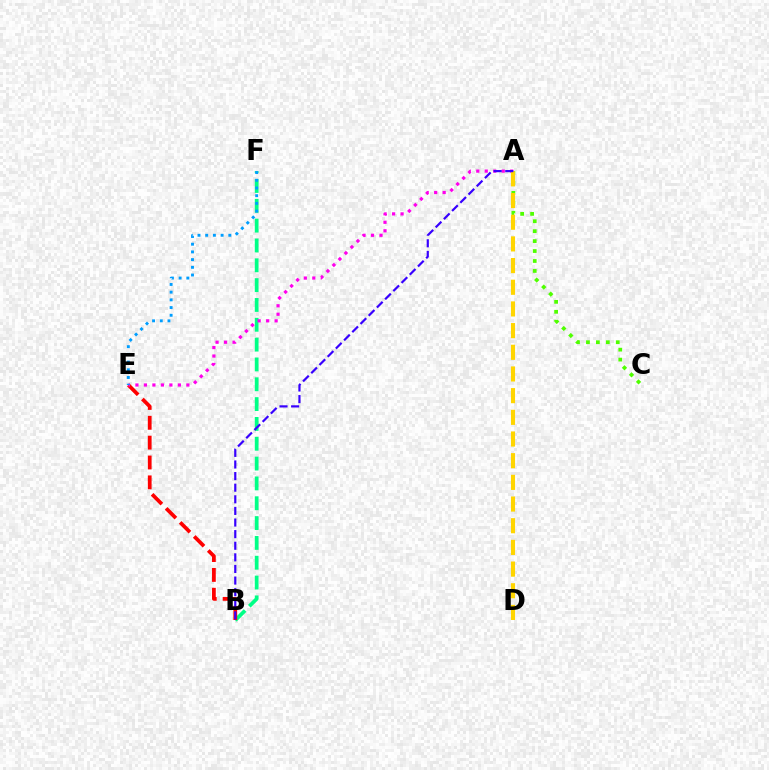{('B', 'F'): [{'color': '#00ff86', 'line_style': 'dashed', 'thickness': 2.69}], ('B', 'E'): [{'color': '#ff0000', 'line_style': 'dashed', 'thickness': 2.7}], ('A', 'C'): [{'color': '#4fff00', 'line_style': 'dotted', 'thickness': 2.7}], ('A', 'E'): [{'color': '#ff00ed', 'line_style': 'dotted', 'thickness': 2.31}], ('A', 'D'): [{'color': '#ffd500', 'line_style': 'dashed', 'thickness': 2.95}], ('A', 'B'): [{'color': '#3700ff', 'line_style': 'dashed', 'thickness': 1.58}], ('E', 'F'): [{'color': '#009eff', 'line_style': 'dotted', 'thickness': 2.09}]}